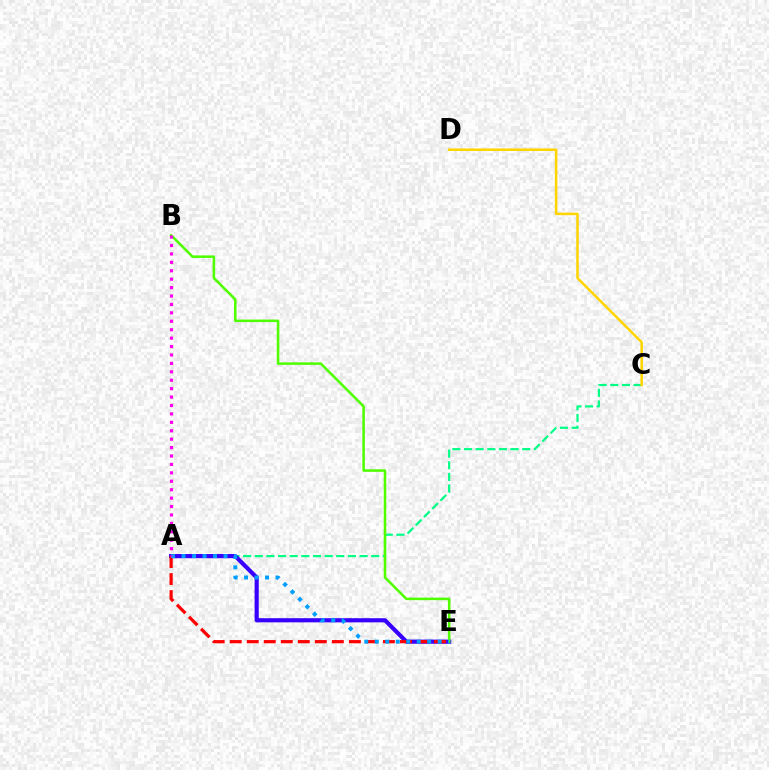{('A', 'C'): [{'color': '#00ff86', 'line_style': 'dashed', 'thickness': 1.58}], ('A', 'E'): [{'color': '#3700ff', 'line_style': 'solid', 'thickness': 2.99}, {'color': '#ff0000', 'line_style': 'dashed', 'thickness': 2.31}, {'color': '#009eff', 'line_style': 'dotted', 'thickness': 2.85}], ('C', 'D'): [{'color': '#ffd500', 'line_style': 'solid', 'thickness': 1.83}], ('B', 'E'): [{'color': '#4fff00', 'line_style': 'solid', 'thickness': 1.82}], ('A', 'B'): [{'color': '#ff00ed', 'line_style': 'dotted', 'thickness': 2.29}]}